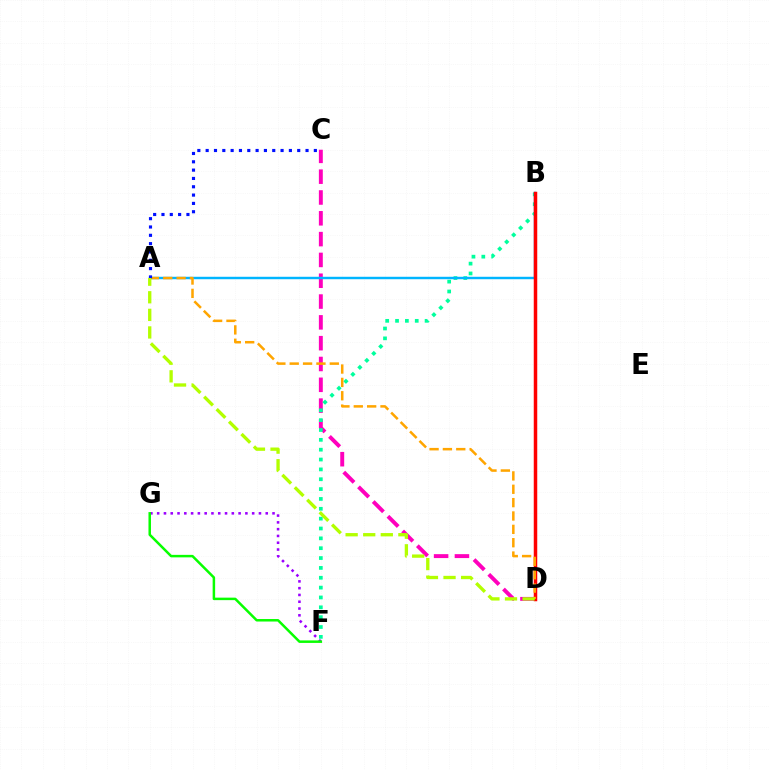{('C', 'D'): [{'color': '#ff00bd', 'line_style': 'dashed', 'thickness': 2.83}], ('B', 'F'): [{'color': '#00ff9d', 'line_style': 'dotted', 'thickness': 2.68}], ('A', 'B'): [{'color': '#00b5ff', 'line_style': 'solid', 'thickness': 1.75}], ('B', 'D'): [{'color': '#ff0000', 'line_style': 'solid', 'thickness': 2.51}], ('A', 'D'): [{'color': '#ffa500', 'line_style': 'dashed', 'thickness': 1.81}, {'color': '#b3ff00', 'line_style': 'dashed', 'thickness': 2.39}], ('A', 'C'): [{'color': '#0010ff', 'line_style': 'dotted', 'thickness': 2.26}], ('F', 'G'): [{'color': '#9b00ff', 'line_style': 'dotted', 'thickness': 1.84}, {'color': '#08ff00', 'line_style': 'solid', 'thickness': 1.8}]}